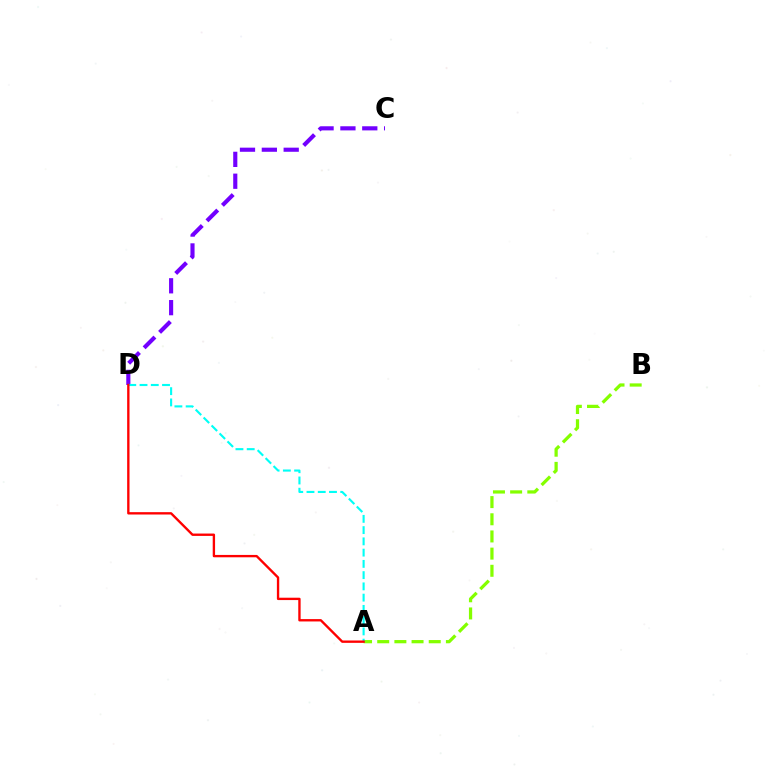{('A', 'B'): [{'color': '#84ff00', 'line_style': 'dashed', 'thickness': 2.33}], ('C', 'D'): [{'color': '#7200ff', 'line_style': 'dashed', 'thickness': 2.97}], ('A', 'D'): [{'color': '#00fff6', 'line_style': 'dashed', 'thickness': 1.53}, {'color': '#ff0000', 'line_style': 'solid', 'thickness': 1.7}]}